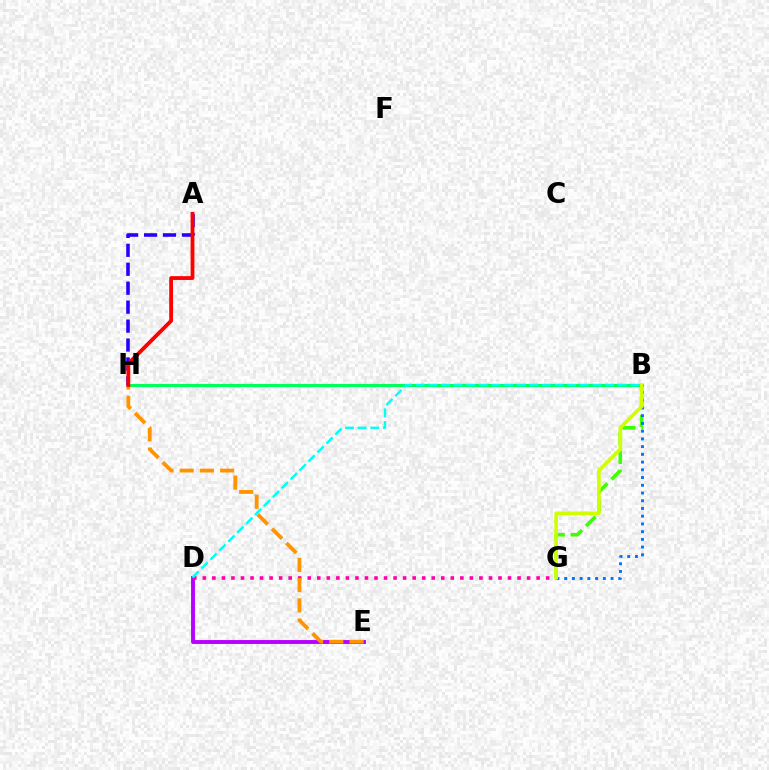{('B', 'H'): [{'color': '#00ff5c', 'line_style': 'solid', 'thickness': 2.28}], ('B', 'G'): [{'color': '#3dff00', 'line_style': 'dashed', 'thickness': 2.59}, {'color': '#0074ff', 'line_style': 'dotted', 'thickness': 2.1}, {'color': '#d1ff00', 'line_style': 'solid', 'thickness': 2.63}], ('D', 'E'): [{'color': '#b900ff', 'line_style': 'solid', 'thickness': 2.81}], ('D', 'G'): [{'color': '#ff00ac', 'line_style': 'dotted', 'thickness': 2.59}], ('E', 'H'): [{'color': '#ff9400', 'line_style': 'dashed', 'thickness': 2.75}], ('B', 'D'): [{'color': '#00fff6', 'line_style': 'dashed', 'thickness': 1.71}], ('A', 'H'): [{'color': '#2500ff', 'line_style': 'dashed', 'thickness': 2.57}, {'color': '#ff0000', 'line_style': 'solid', 'thickness': 2.75}]}